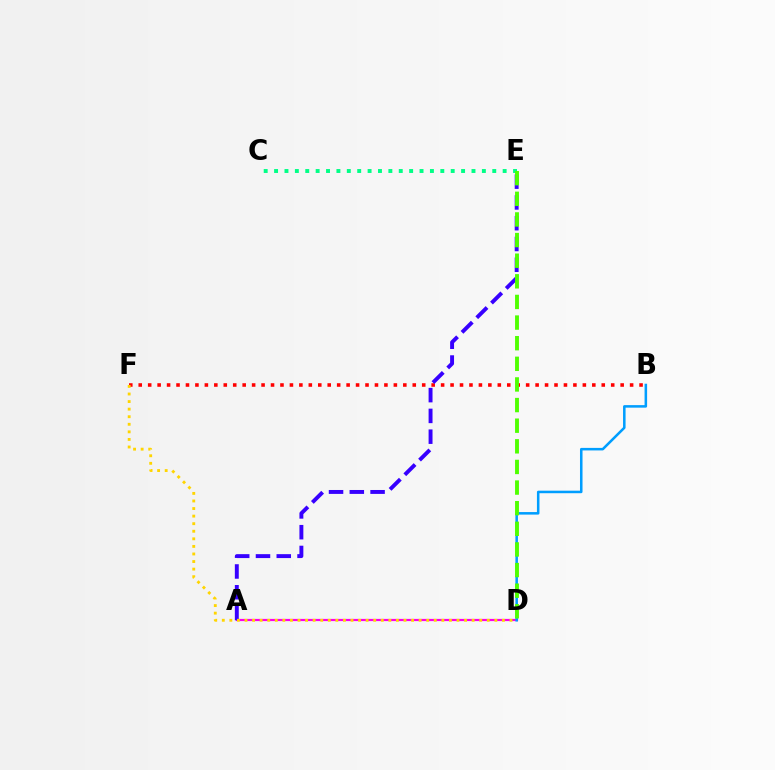{('C', 'E'): [{'color': '#00ff86', 'line_style': 'dotted', 'thickness': 2.82}], ('A', 'D'): [{'color': '#ff00ed', 'line_style': 'solid', 'thickness': 1.59}], ('B', 'F'): [{'color': '#ff0000', 'line_style': 'dotted', 'thickness': 2.57}], ('A', 'E'): [{'color': '#3700ff', 'line_style': 'dashed', 'thickness': 2.82}], ('B', 'D'): [{'color': '#009eff', 'line_style': 'solid', 'thickness': 1.82}], ('D', 'E'): [{'color': '#4fff00', 'line_style': 'dashed', 'thickness': 2.8}], ('D', 'F'): [{'color': '#ffd500', 'line_style': 'dotted', 'thickness': 2.06}]}